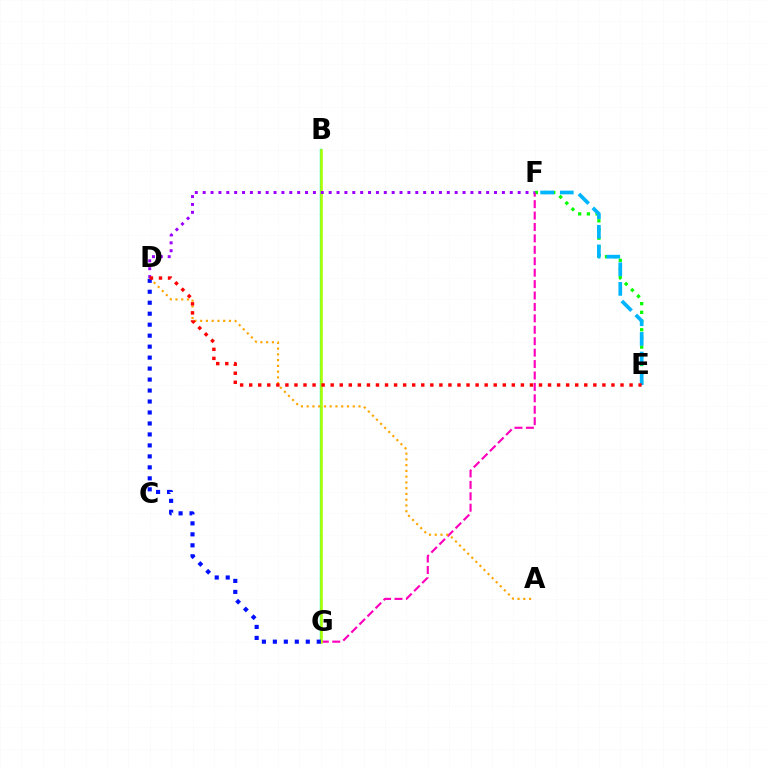{('B', 'G'): [{'color': '#00ff9d', 'line_style': 'solid', 'thickness': 1.72}, {'color': '#b3ff00', 'line_style': 'solid', 'thickness': 1.8}], ('E', 'F'): [{'color': '#08ff00', 'line_style': 'dotted', 'thickness': 2.36}, {'color': '#00b5ff', 'line_style': 'dashed', 'thickness': 2.67}], ('F', 'G'): [{'color': '#ff00bd', 'line_style': 'dashed', 'thickness': 1.55}], ('A', 'D'): [{'color': '#ffa500', 'line_style': 'dotted', 'thickness': 1.56}], ('D', 'F'): [{'color': '#9b00ff', 'line_style': 'dotted', 'thickness': 2.14}], ('D', 'G'): [{'color': '#0010ff', 'line_style': 'dotted', 'thickness': 2.98}], ('D', 'E'): [{'color': '#ff0000', 'line_style': 'dotted', 'thickness': 2.46}]}